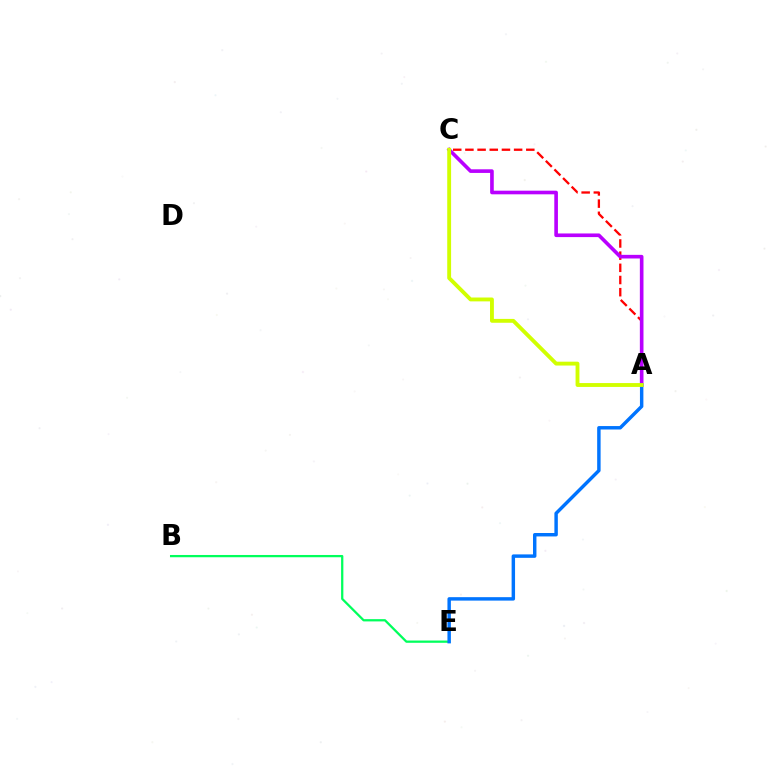{('A', 'C'): [{'color': '#ff0000', 'line_style': 'dashed', 'thickness': 1.65}, {'color': '#b900ff', 'line_style': 'solid', 'thickness': 2.61}, {'color': '#d1ff00', 'line_style': 'solid', 'thickness': 2.78}], ('B', 'E'): [{'color': '#00ff5c', 'line_style': 'solid', 'thickness': 1.63}], ('A', 'E'): [{'color': '#0074ff', 'line_style': 'solid', 'thickness': 2.48}]}